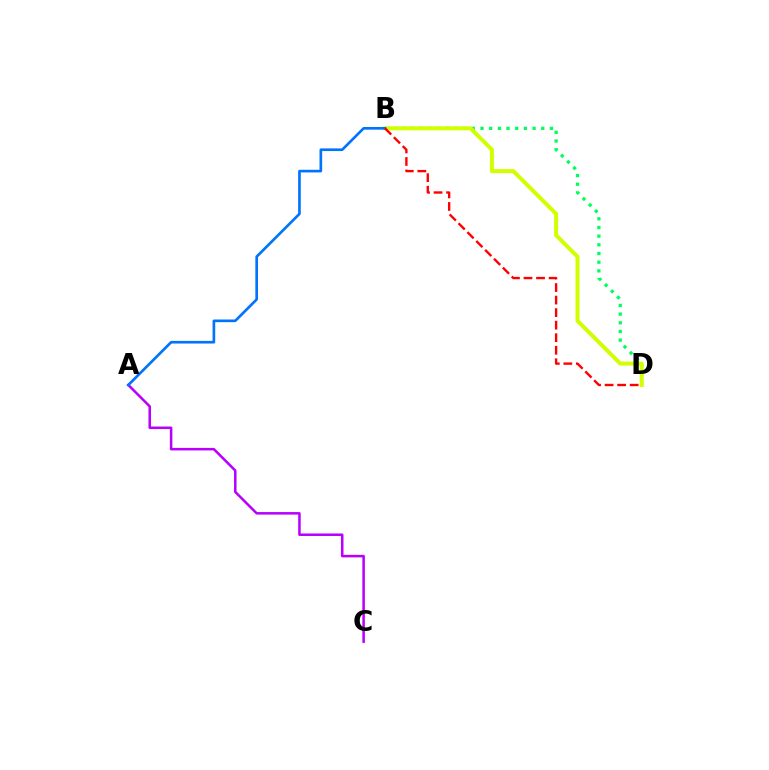{('B', 'D'): [{'color': '#00ff5c', 'line_style': 'dotted', 'thickness': 2.36}, {'color': '#d1ff00', 'line_style': 'solid', 'thickness': 2.87}, {'color': '#ff0000', 'line_style': 'dashed', 'thickness': 1.7}], ('A', 'C'): [{'color': '#b900ff', 'line_style': 'solid', 'thickness': 1.82}], ('A', 'B'): [{'color': '#0074ff', 'line_style': 'solid', 'thickness': 1.91}]}